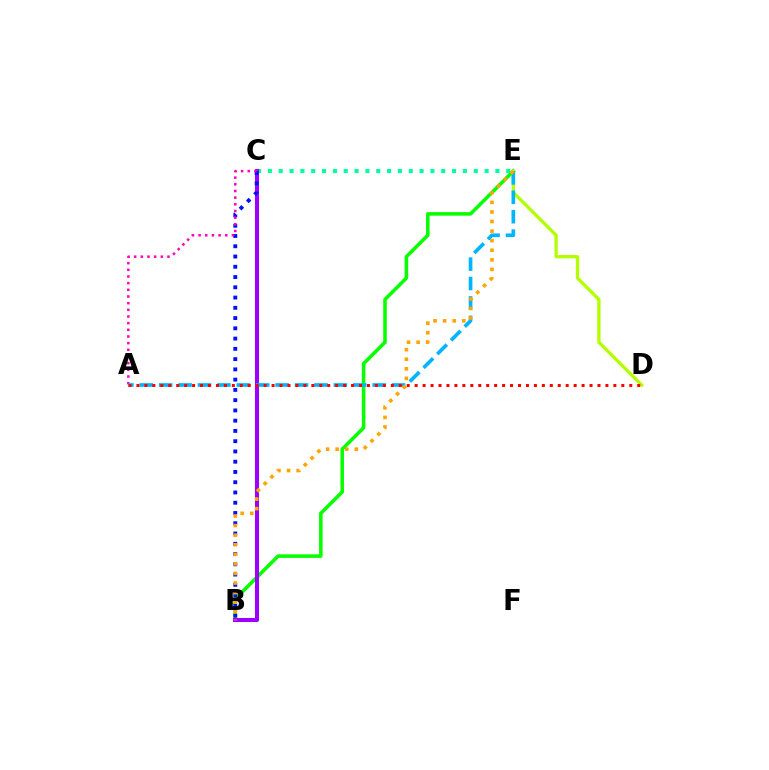{('C', 'E'): [{'color': '#00ff9d', 'line_style': 'dotted', 'thickness': 2.94}], ('B', 'E'): [{'color': '#08ff00', 'line_style': 'solid', 'thickness': 2.56}, {'color': '#ffa500', 'line_style': 'dotted', 'thickness': 2.6}], ('B', 'C'): [{'color': '#9b00ff', 'line_style': 'solid', 'thickness': 2.92}, {'color': '#0010ff', 'line_style': 'dotted', 'thickness': 2.79}], ('D', 'E'): [{'color': '#b3ff00', 'line_style': 'solid', 'thickness': 2.4}], ('A', 'C'): [{'color': '#ff00bd', 'line_style': 'dotted', 'thickness': 1.81}], ('A', 'E'): [{'color': '#00b5ff', 'line_style': 'dashed', 'thickness': 2.64}], ('A', 'D'): [{'color': '#ff0000', 'line_style': 'dotted', 'thickness': 2.16}]}